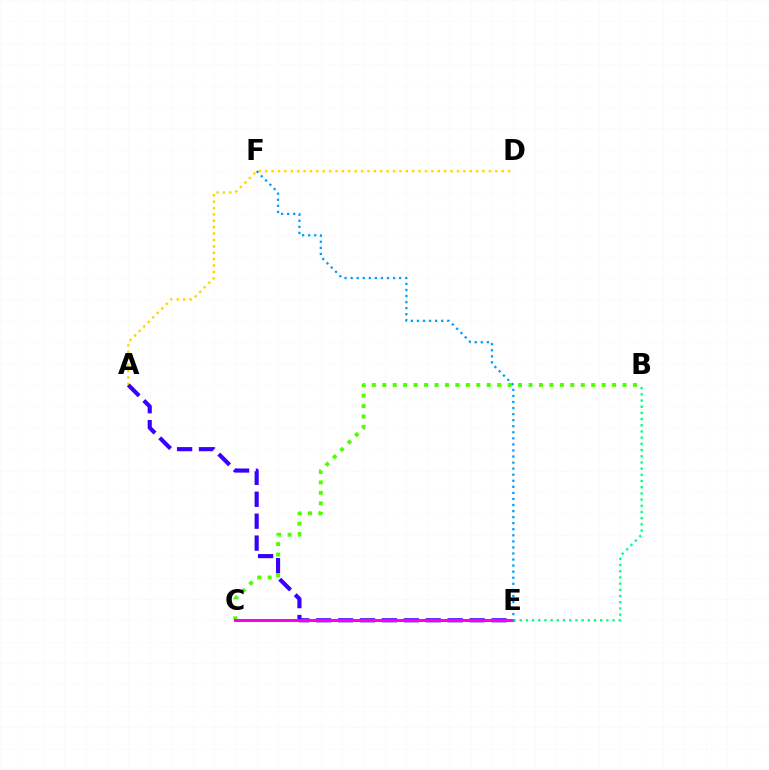{('A', 'D'): [{'color': '#ffd500', 'line_style': 'dotted', 'thickness': 1.74}], ('B', 'C'): [{'color': '#4fff00', 'line_style': 'dotted', 'thickness': 2.84}], ('C', 'E'): [{'color': '#ff0000', 'line_style': 'solid', 'thickness': 1.99}, {'color': '#ff00ed', 'line_style': 'solid', 'thickness': 2.05}], ('A', 'E'): [{'color': '#3700ff', 'line_style': 'dashed', 'thickness': 2.98}], ('B', 'E'): [{'color': '#00ff86', 'line_style': 'dotted', 'thickness': 1.68}], ('E', 'F'): [{'color': '#009eff', 'line_style': 'dotted', 'thickness': 1.65}]}